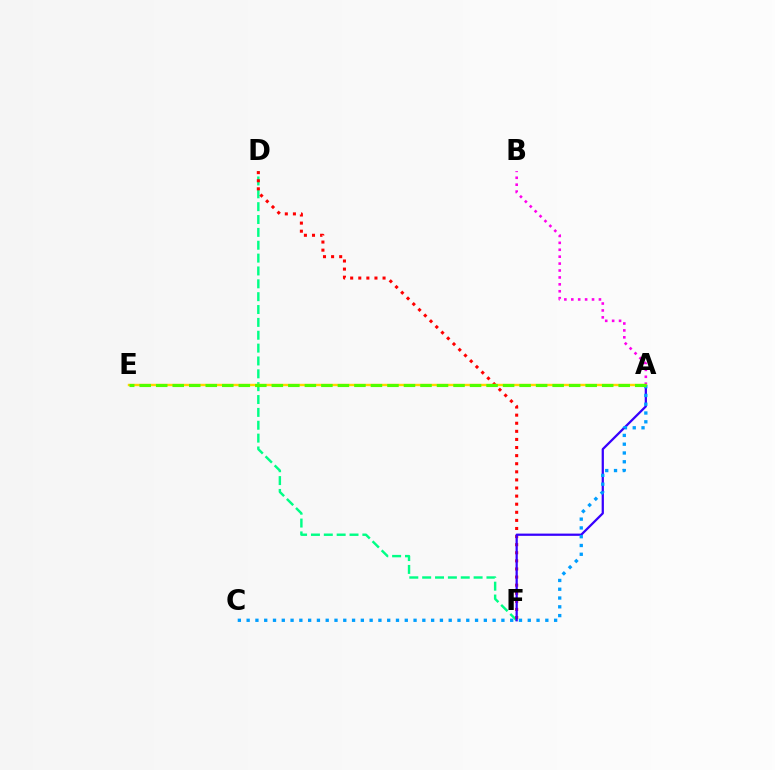{('D', 'F'): [{'color': '#00ff86', 'line_style': 'dashed', 'thickness': 1.75}, {'color': '#ff0000', 'line_style': 'dotted', 'thickness': 2.2}], ('A', 'B'): [{'color': '#ff00ed', 'line_style': 'dotted', 'thickness': 1.88}], ('A', 'F'): [{'color': '#3700ff', 'line_style': 'solid', 'thickness': 1.62}], ('A', 'E'): [{'color': '#ffd500', 'line_style': 'solid', 'thickness': 1.74}, {'color': '#4fff00', 'line_style': 'dashed', 'thickness': 2.24}], ('A', 'C'): [{'color': '#009eff', 'line_style': 'dotted', 'thickness': 2.39}]}